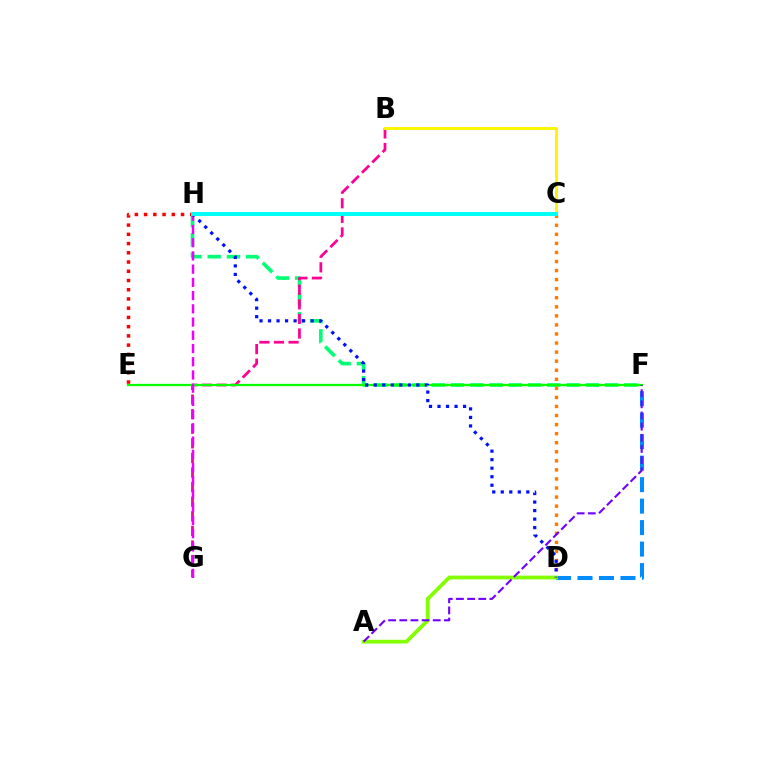{('F', 'H'): [{'color': '#00ff74', 'line_style': 'dashed', 'thickness': 2.62}], ('B', 'G'): [{'color': '#ff0094', 'line_style': 'dashed', 'thickness': 1.98}], ('E', 'F'): [{'color': '#08ff00', 'line_style': 'solid', 'thickness': 1.63}], ('D', 'F'): [{'color': '#008cff', 'line_style': 'dashed', 'thickness': 2.92}], ('B', 'C'): [{'color': '#fcf500', 'line_style': 'solid', 'thickness': 2.12}], ('G', 'H'): [{'color': '#ee00ff', 'line_style': 'dashed', 'thickness': 1.8}], ('C', 'D'): [{'color': '#ff7c00', 'line_style': 'dotted', 'thickness': 2.46}], ('A', 'D'): [{'color': '#84ff00', 'line_style': 'solid', 'thickness': 2.72}], ('E', 'H'): [{'color': '#ff0000', 'line_style': 'dotted', 'thickness': 2.51}], ('D', 'H'): [{'color': '#0010ff', 'line_style': 'dotted', 'thickness': 2.31}], ('C', 'H'): [{'color': '#00fff6', 'line_style': 'solid', 'thickness': 2.84}], ('A', 'F'): [{'color': '#7200ff', 'line_style': 'dashed', 'thickness': 1.52}]}